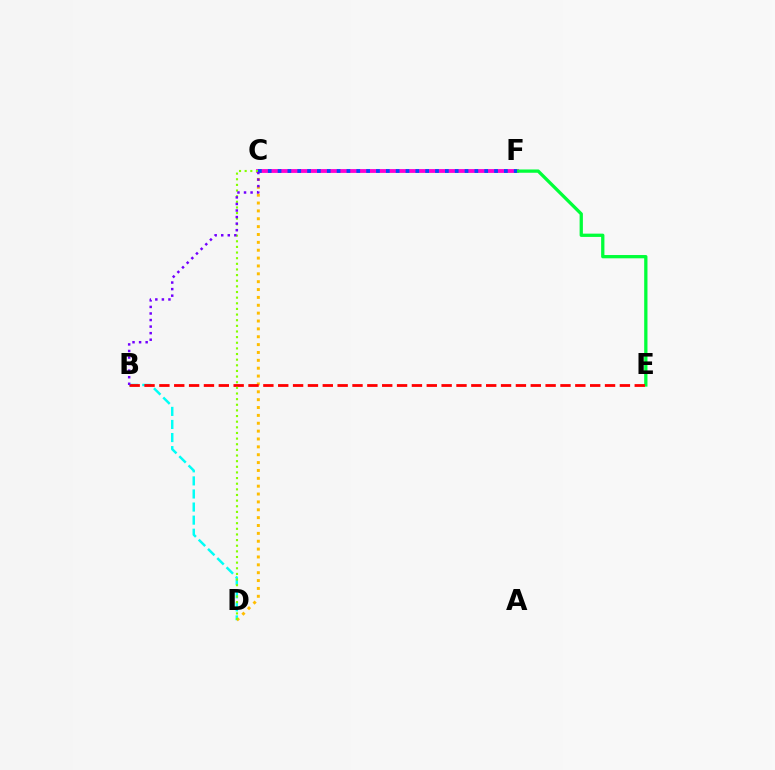{('C', 'F'): [{'color': '#ff00cf', 'line_style': 'solid', 'thickness': 2.76}, {'color': '#004bff', 'line_style': 'dotted', 'thickness': 2.67}], ('E', 'F'): [{'color': '#00ff39', 'line_style': 'solid', 'thickness': 2.36}], ('B', 'D'): [{'color': '#00fff6', 'line_style': 'dashed', 'thickness': 1.78}], ('C', 'D'): [{'color': '#ffbd00', 'line_style': 'dotted', 'thickness': 2.14}, {'color': '#84ff00', 'line_style': 'dotted', 'thickness': 1.53}], ('B', 'E'): [{'color': '#ff0000', 'line_style': 'dashed', 'thickness': 2.02}], ('B', 'C'): [{'color': '#7200ff', 'line_style': 'dotted', 'thickness': 1.78}]}